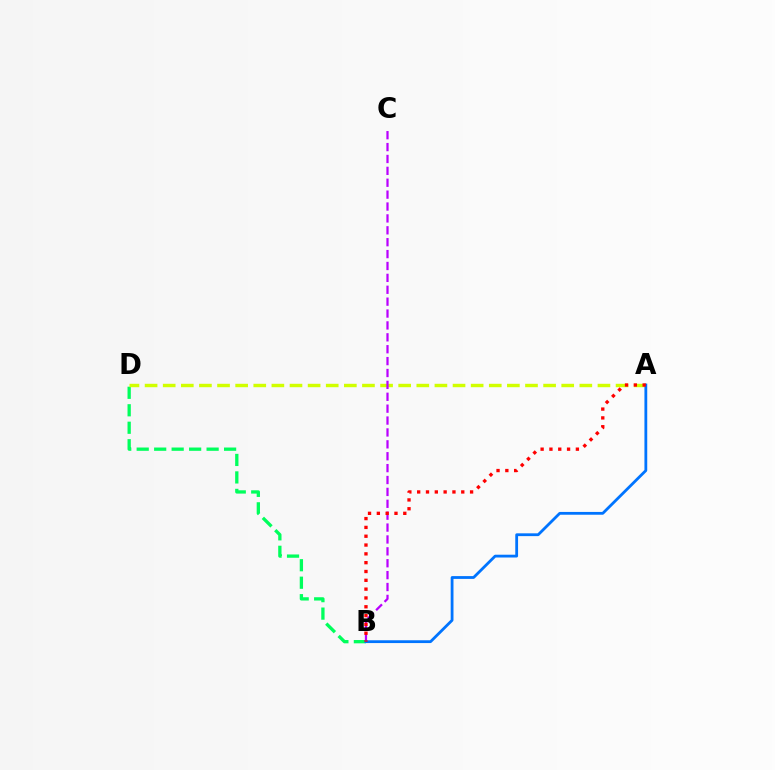{('B', 'D'): [{'color': '#00ff5c', 'line_style': 'dashed', 'thickness': 2.37}], ('A', 'D'): [{'color': '#d1ff00', 'line_style': 'dashed', 'thickness': 2.46}], ('B', 'C'): [{'color': '#b900ff', 'line_style': 'dashed', 'thickness': 1.62}], ('A', 'B'): [{'color': '#0074ff', 'line_style': 'solid', 'thickness': 2.01}, {'color': '#ff0000', 'line_style': 'dotted', 'thickness': 2.4}]}